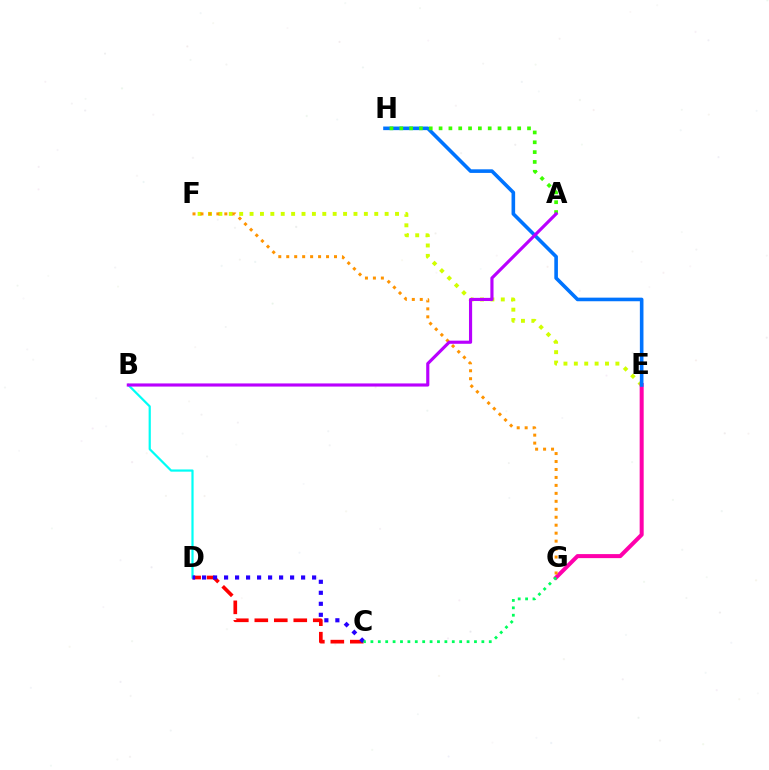{('E', 'F'): [{'color': '#d1ff00', 'line_style': 'dotted', 'thickness': 2.82}], ('E', 'G'): [{'color': '#ff00ac', 'line_style': 'solid', 'thickness': 2.9}], ('E', 'H'): [{'color': '#0074ff', 'line_style': 'solid', 'thickness': 2.59}], ('F', 'G'): [{'color': '#ff9400', 'line_style': 'dotted', 'thickness': 2.16}], ('C', 'D'): [{'color': '#ff0000', 'line_style': 'dashed', 'thickness': 2.65}, {'color': '#2500ff', 'line_style': 'dotted', 'thickness': 2.99}], ('B', 'D'): [{'color': '#00fff6', 'line_style': 'solid', 'thickness': 1.59}], ('A', 'H'): [{'color': '#3dff00', 'line_style': 'dotted', 'thickness': 2.67}], ('C', 'G'): [{'color': '#00ff5c', 'line_style': 'dotted', 'thickness': 2.01}], ('A', 'B'): [{'color': '#b900ff', 'line_style': 'solid', 'thickness': 2.26}]}